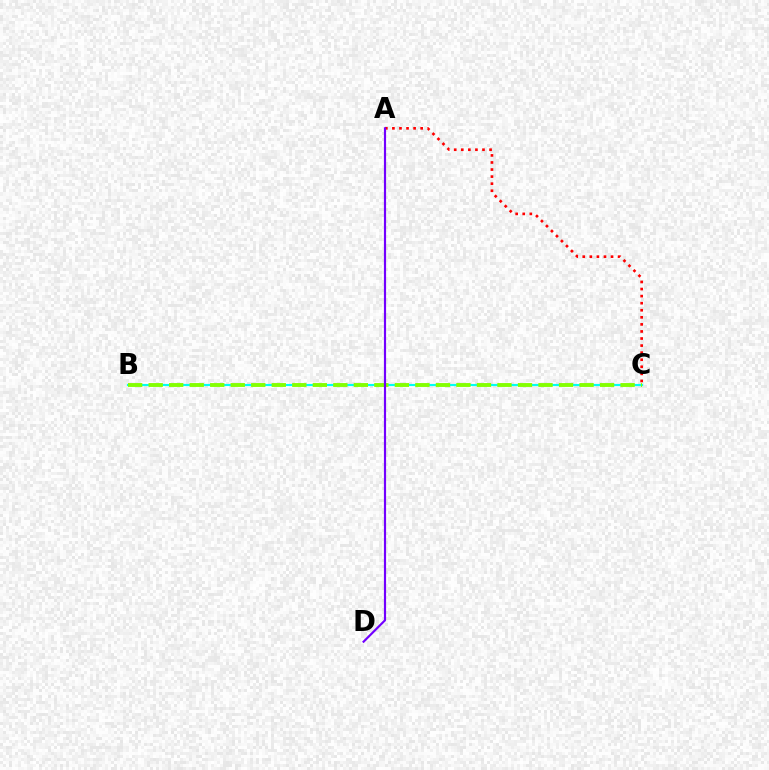{('B', 'C'): [{'color': '#00fff6', 'line_style': 'solid', 'thickness': 1.55}, {'color': '#84ff00', 'line_style': 'dashed', 'thickness': 2.79}], ('A', 'C'): [{'color': '#ff0000', 'line_style': 'dotted', 'thickness': 1.92}], ('A', 'D'): [{'color': '#7200ff', 'line_style': 'solid', 'thickness': 1.56}]}